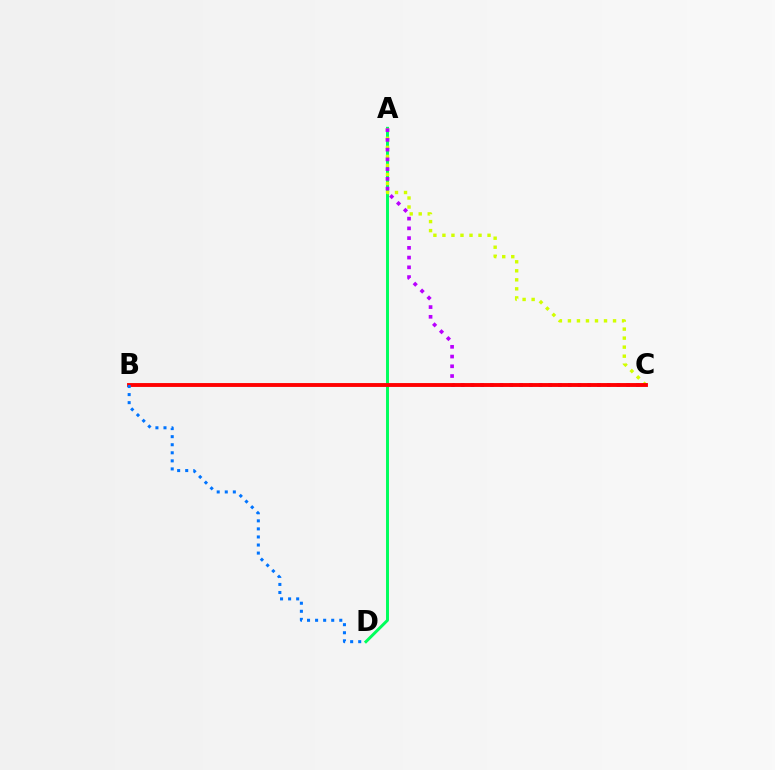{('A', 'D'): [{'color': '#00ff5c', 'line_style': 'solid', 'thickness': 2.13}], ('A', 'C'): [{'color': '#d1ff00', 'line_style': 'dotted', 'thickness': 2.45}, {'color': '#b900ff', 'line_style': 'dotted', 'thickness': 2.65}], ('B', 'C'): [{'color': '#ff0000', 'line_style': 'solid', 'thickness': 2.79}], ('B', 'D'): [{'color': '#0074ff', 'line_style': 'dotted', 'thickness': 2.19}]}